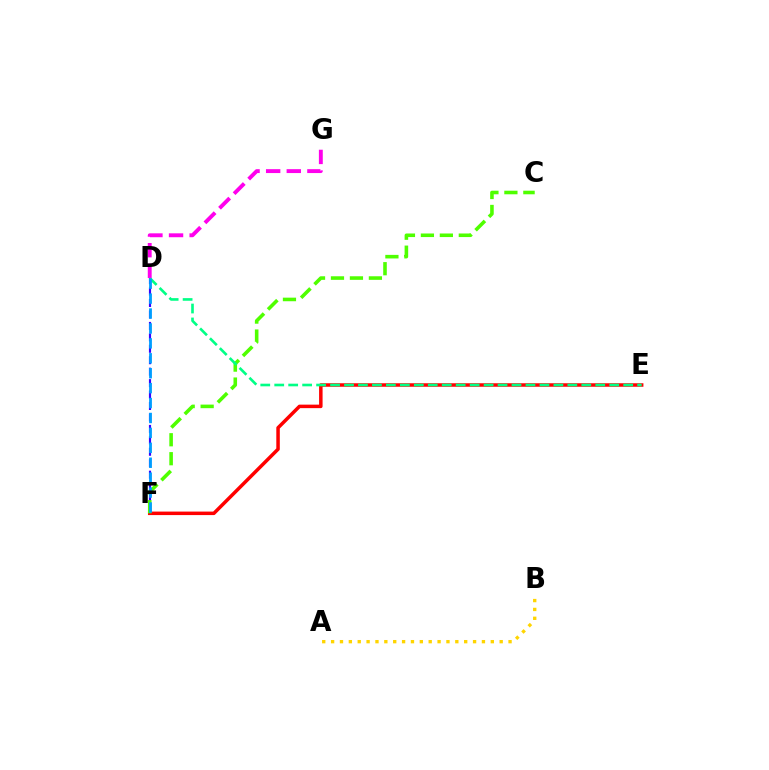{('D', 'F'): [{'color': '#3700ff', 'line_style': 'dashed', 'thickness': 1.55}, {'color': '#009eff', 'line_style': 'dashed', 'thickness': 2.03}], ('E', 'F'): [{'color': '#ff0000', 'line_style': 'solid', 'thickness': 2.52}], ('C', 'F'): [{'color': '#4fff00', 'line_style': 'dashed', 'thickness': 2.58}], ('D', 'E'): [{'color': '#00ff86', 'line_style': 'dashed', 'thickness': 1.9}], ('A', 'B'): [{'color': '#ffd500', 'line_style': 'dotted', 'thickness': 2.41}], ('D', 'G'): [{'color': '#ff00ed', 'line_style': 'dashed', 'thickness': 2.8}]}